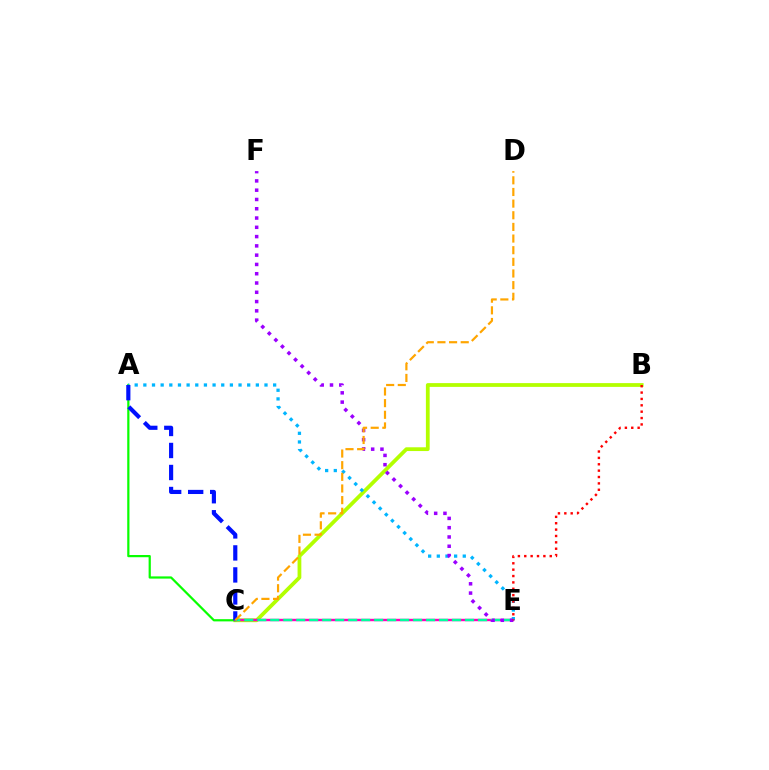{('B', 'C'): [{'color': '#b3ff00', 'line_style': 'solid', 'thickness': 2.72}], ('A', 'C'): [{'color': '#08ff00', 'line_style': 'solid', 'thickness': 1.6}, {'color': '#0010ff', 'line_style': 'dashed', 'thickness': 2.99}], ('C', 'E'): [{'color': '#ff00bd', 'line_style': 'solid', 'thickness': 1.74}, {'color': '#00ff9d', 'line_style': 'dashed', 'thickness': 1.76}], ('A', 'E'): [{'color': '#00b5ff', 'line_style': 'dotted', 'thickness': 2.35}], ('E', 'F'): [{'color': '#9b00ff', 'line_style': 'dotted', 'thickness': 2.52}], ('B', 'E'): [{'color': '#ff0000', 'line_style': 'dotted', 'thickness': 1.73}], ('C', 'D'): [{'color': '#ffa500', 'line_style': 'dashed', 'thickness': 1.58}]}